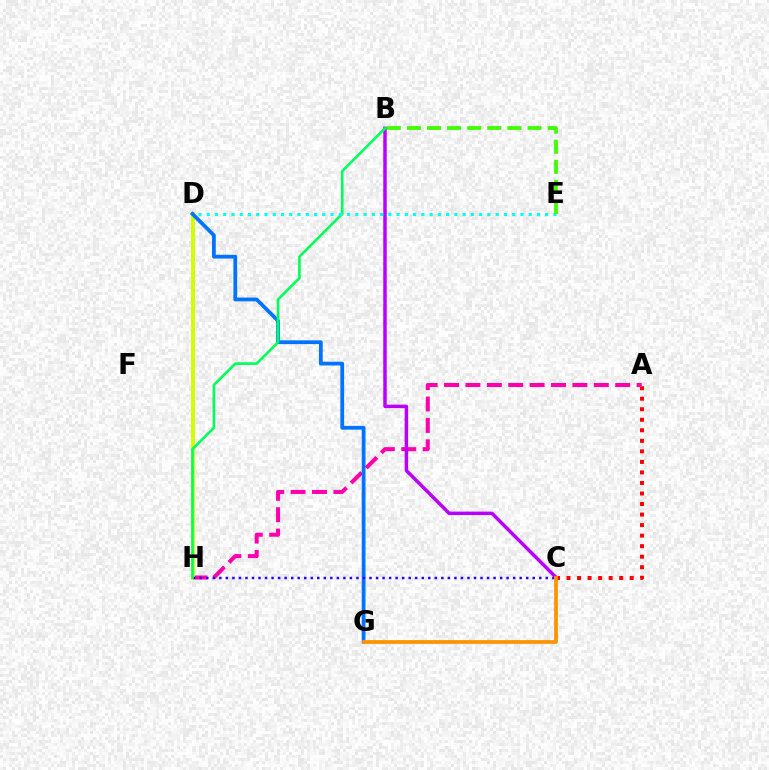{('A', 'C'): [{'color': '#ff0000', 'line_style': 'dotted', 'thickness': 2.86}], ('A', 'H'): [{'color': '#ff00ac', 'line_style': 'dashed', 'thickness': 2.91}], ('D', 'H'): [{'color': '#d1ff00', 'line_style': 'solid', 'thickness': 2.85}], ('D', 'G'): [{'color': '#0074ff', 'line_style': 'solid', 'thickness': 2.71}], ('C', 'H'): [{'color': '#2500ff', 'line_style': 'dotted', 'thickness': 1.77}], ('B', 'C'): [{'color': '#b900ff', 'line_style': 'solid', 'thickness': 2.51}], ('B', 'H'): [{'color': '#00ff5c', 'line_style': 'solid', 'thickness': 1.89}], ('C', 'G'): [{'color': '#ff9400', 'line_style': 'solid', 'thickness': 2.7}], ('D', 'E'): [{'color': '#00fff6', 'line_style': 'dotted', 'thickness': 2.24}], ('B', 'E'): [{'color': '#3dff00', 'line_style': 'dashed', 'thickness': 2.73}]}